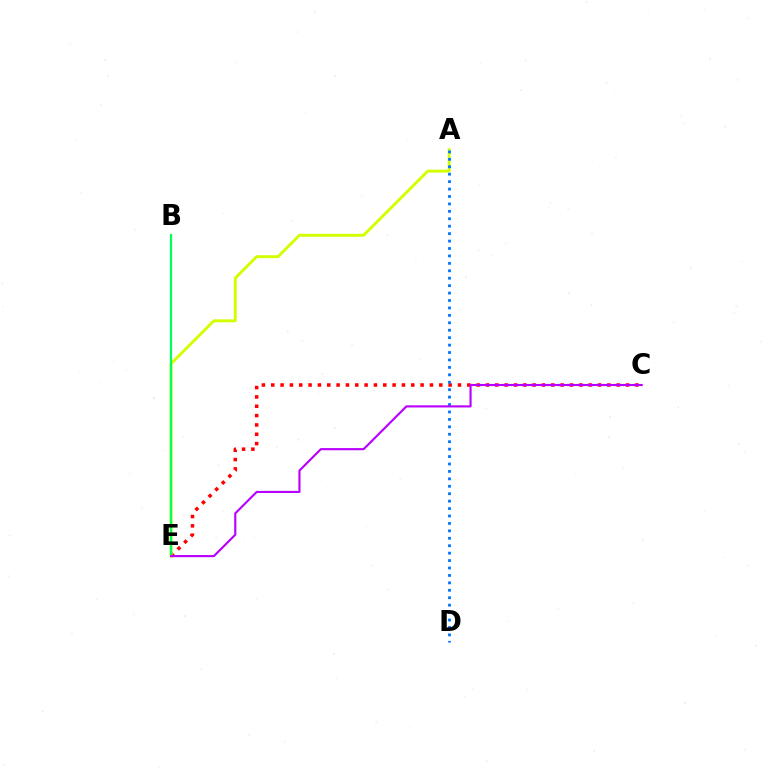{('C', 'E'): [{'color': '#ff0000', 'line_style': 'dotted', 'thickness': 2.54}, {'color': '#b900ff', 'line_style': 'solid', 'thickness': 1.54}], ('A', 'E'): [{'color': '#d1ff00', 'line_style': 'solid', 'thickness': 2.09}], ('B', 'E'): [{'color': '#00ff5c', 'line_style': 'solid', 'thickness': 1.6}], ('A', 'D'): [{'color': '#0074ff', 'line_style': 'dotted', 'thickness': 2.02}]}